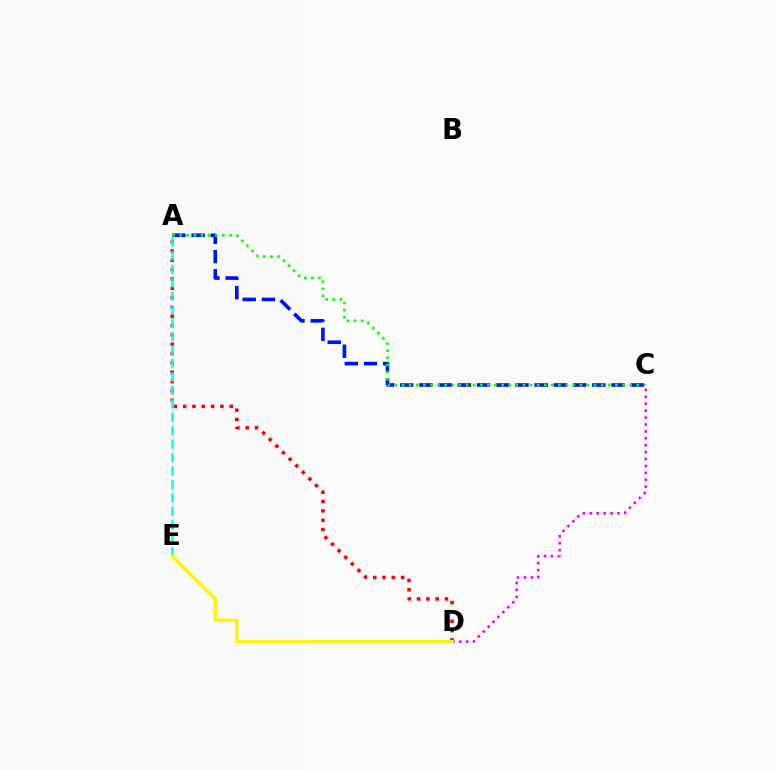{('A', 'C'): [{'color': '#0010ff', 'line_style': 'dashed', 'thickness': 2.61}, {'color': '#08ff00', 'line_style': 'dotted', 'thickness': 1.93}], ('A', 'D'): [{'color': '#ff0000', 'line_style': 'dotted', 'thickness': 2.53}], ('A', 'E'): [{'color': '#00fff6', 'line_style': 'dashed', 'thickness': 1.83}], ('C', 'D'): [{'color': '#ee00ff', 'line_style': 'dotted', 'thickness': 1.88}], ('D', 'E'): [{'color': '#fcf500', 'line_style': 'solid', 'thickness': 2.45}]}